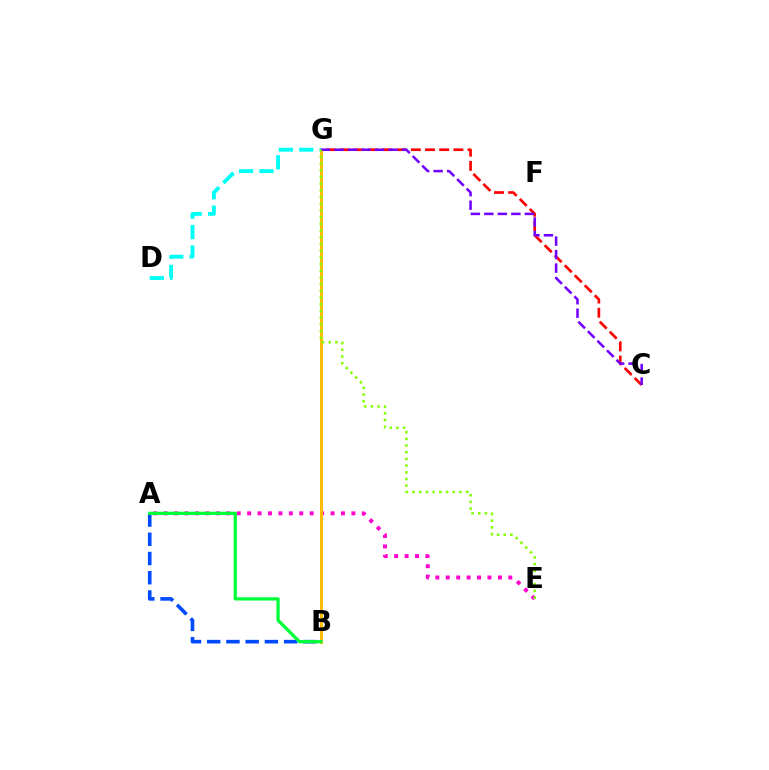{('A', 'E'): [{'color': '#ff00cf', 'line_style': 'dotted', 'thickness': 2.83}], ('C', 'G'): [{'color': '#ff0000', 'line_style': 'dashed', 'thickness': 1.93}, {'color': '#7200ff', 'line_style': 'dashed', 'thickness': 1.83}], ('B', 'G'): [{'color': '#ffbd00', 'line_style': 'solid', 'thickness': 2.15}], ('A', 'B'): [{'color': '#004bff', 'line_style': 'dashed', 'thickness': 2.61}, {'color': '#00ff39', 'line_style': 'solid', 'thickness': 2.34}], ('D', 'G'): [{'color': '#00fff6', 'line_style': 'dashed', 'thickness': 2.77}], ('E', 'G'): [{'color': '#84ff00', 'line_style': 'dotted', 'thickness': 1.82}]}